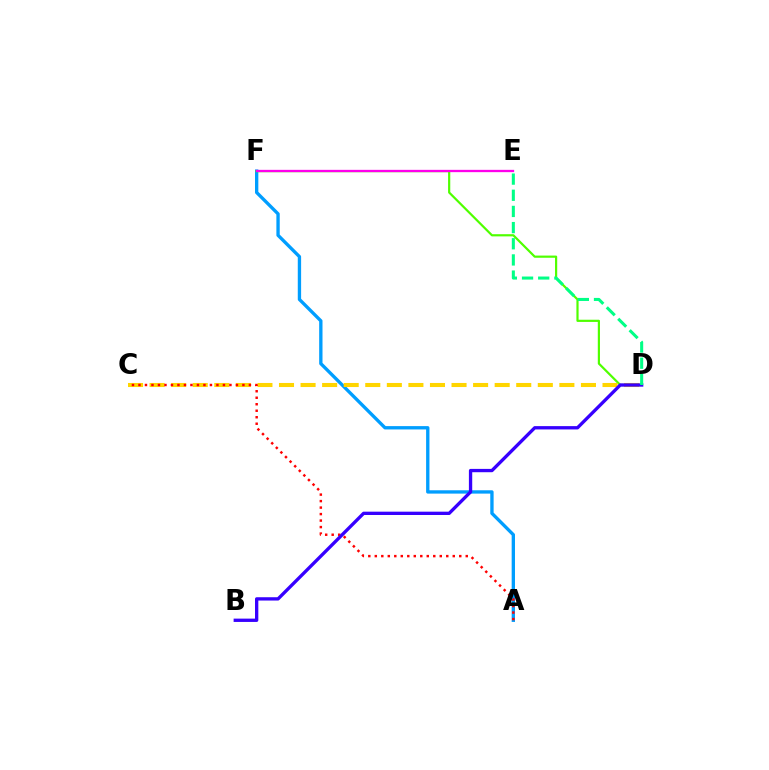{('A', 'F'): [{'color': '#009eff', 'line_style': 'solid', 'thickness': 2.4}], ('D', 'F'): [{'color': '#4fff00', 'line_style': 'solid', 'thickness': 1.58}], ('C', 'D'): [{'color': '#ffd500', 'line_style': 'dashed', 'thickness': 2.93}], ('E', 'F'): [{'color': '#ff00ed', 'line_style': 'solid', 'thickness': 1.67}], ('A', 'C'): [{'color': '#ff0000', 'line_style': 'dotted', 'thickness': 1.77}], ('B', 'D'): [{'color': '#3700ff', 'line_style': 'solid', 'thickness': 2.39}], ('D', 'E'): [{'color': '#00ff86', 'line_style': 'dashed', 'thickness': 2.2}]}